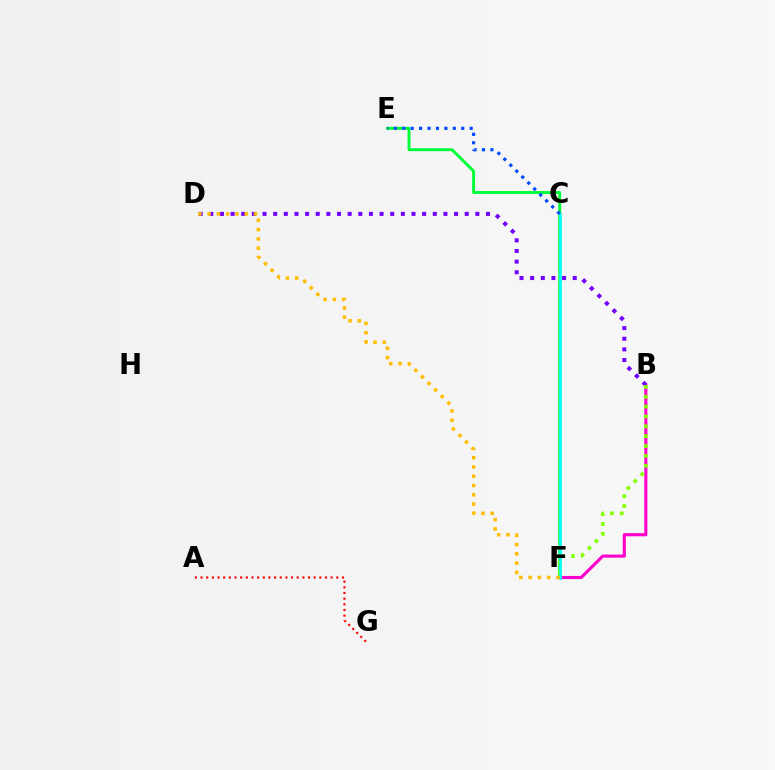{('B', 'F'): [{'color': '#ff00cf', 'line_style': 'solid', 'thickness': 2.25}, {'color': '#84ff00', 'line_style': 'dotted', 'thickness': 2.68}], ('E', 'F'): [{'color': '#00ff39', 'line_style': 'solid', 'thickness': 2.12}], ('B', 'D'): [{'color': '#7200ff', 'line_style': 'dotted', 'thickness': 2.89}], ('A', 'G'): [{'color': '#ff0000', 'line_style': 'dotted', 'thickness': 1.54}], ('C', 'F'): [{'color': '#00fff6', 'line_style': 'solid', 'thickness': 1.89}], ('C', 'E'): [{'color': '#004bff', 'line_style': 'dotted', 'thickness': 2.29}], ('D', 'F'): [{'color': '#ffbd00', 'line_style': 'dotted', 'thickness': 2.52}]}